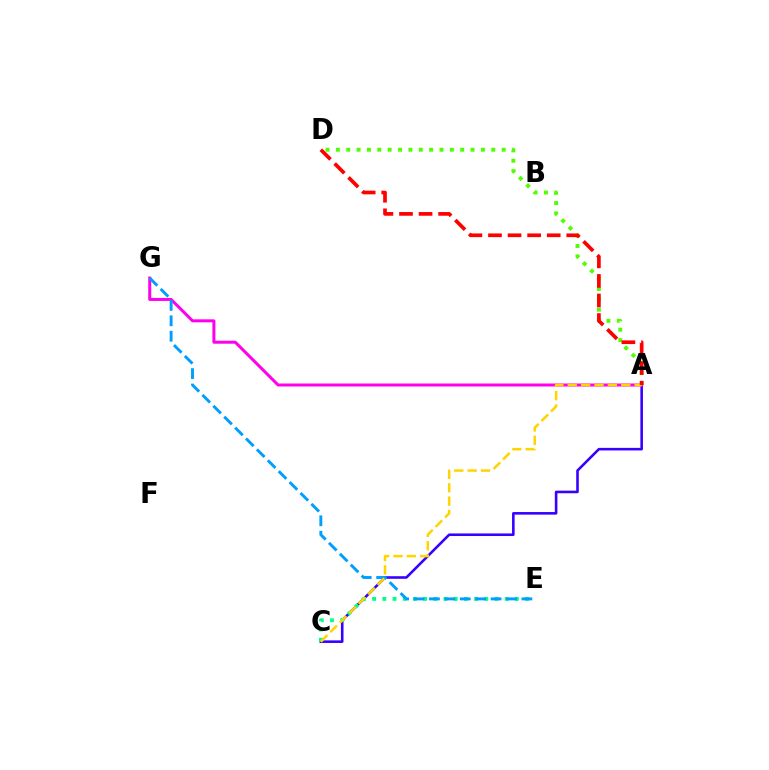{('A', 'C'): [{'color': '#3700ff', 'line_style': 'solid', 'thickness': 1.86}, {'color': '#ffd500', 'line_style': 'dashed', 'thickness': 1.82}], ('A', 'G'): [{'color': '#ff00ed', 'line_style': 'solid', 'thickness': 2.16}], ('A', 'D'): [{'color': '#4fff00', 'line_style': 'dotted', 'thickness': 2.82}, {'color': '#ff0000', 'line_style': 'dashed', 'thickness': 2.66}], ('C', 'E'): [{'color': '#00ff86', 'line_style': 'dotted', 'thickness': 2.77}], ('E', 'G'): [{'color': '#009eff', 'line_style': 'dashed', 'thickness': 2.09}]}